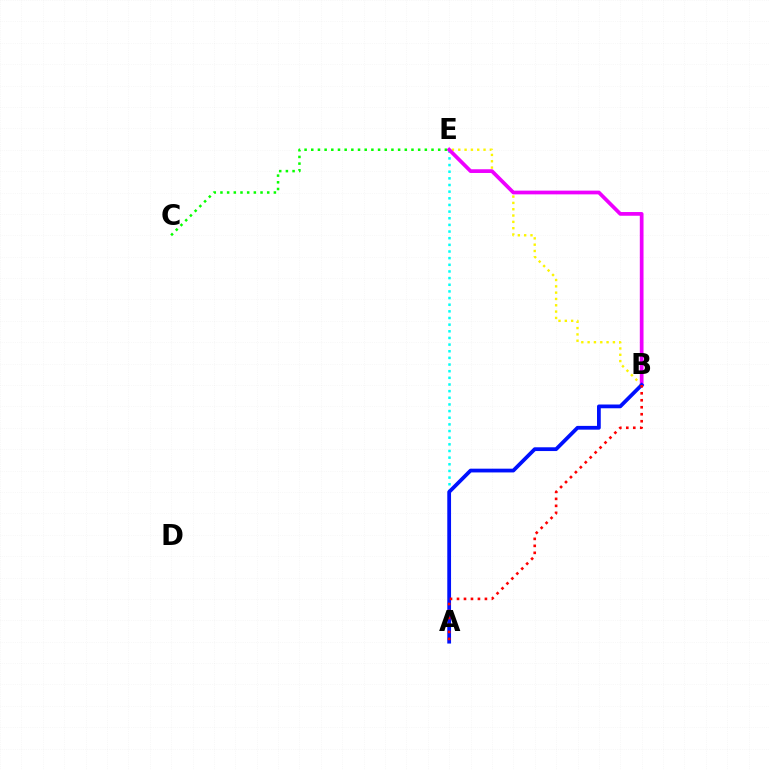{('A', 'E'): [{'color': '#00fff6', 'line_style': 'dotted', 'thickness': 1.81}], ('B', 'E'): [{'color': '#fcf500', 'line_style': 'dotted', 'thickness': 1.72}, {'color': '#ee00ff', 'line_style': 'solid', 'thickness': 2.68}], ('A', 'B'): [{'color': '#0010ff', 'line_style': 'solid', 'thickness': 2.71}, {'color': '#ff0000', 'line_style': 'dotted', 'thickness': 1.9}], ('C', 'E'): [{'color': '#08ff00', 'line_style': 'dotted', 'thickness': 1.81}]}